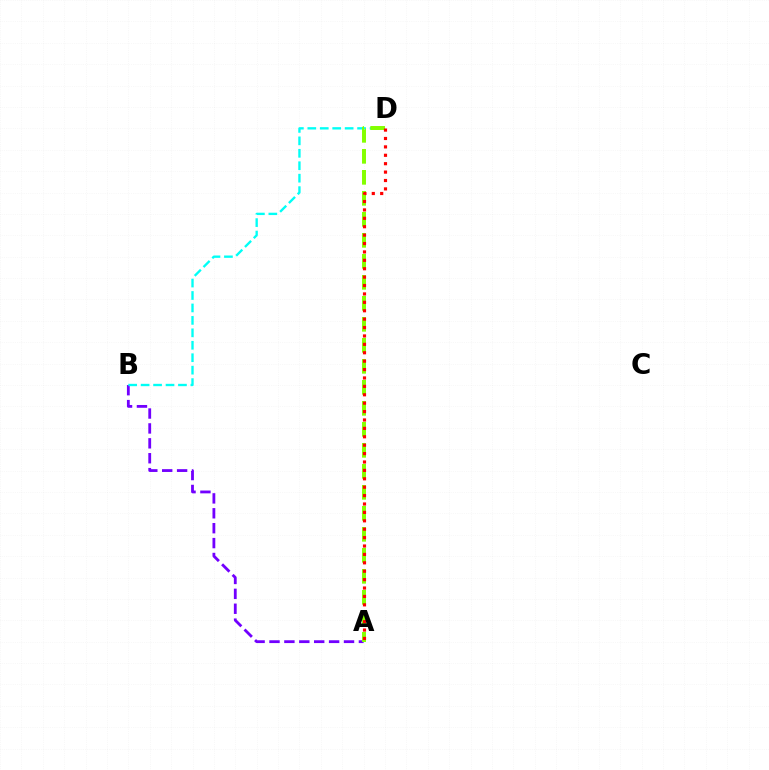{('A', 'B'): [{'color': '#7200ff', 'line_style': 'dashed', 'thickness': 2.02}], ('B', 'D'): [{'color': '#00fff6', 'line_style': 'dashed', 'thickness': 1.69}], ('A', 'D'): [{'color': '#84ff00', 'line_style': 'dashed', 'thickness': 2.85}, {'color': '#ff0000', 'line_style': 'dotted', 'thickness': 2.28}]}